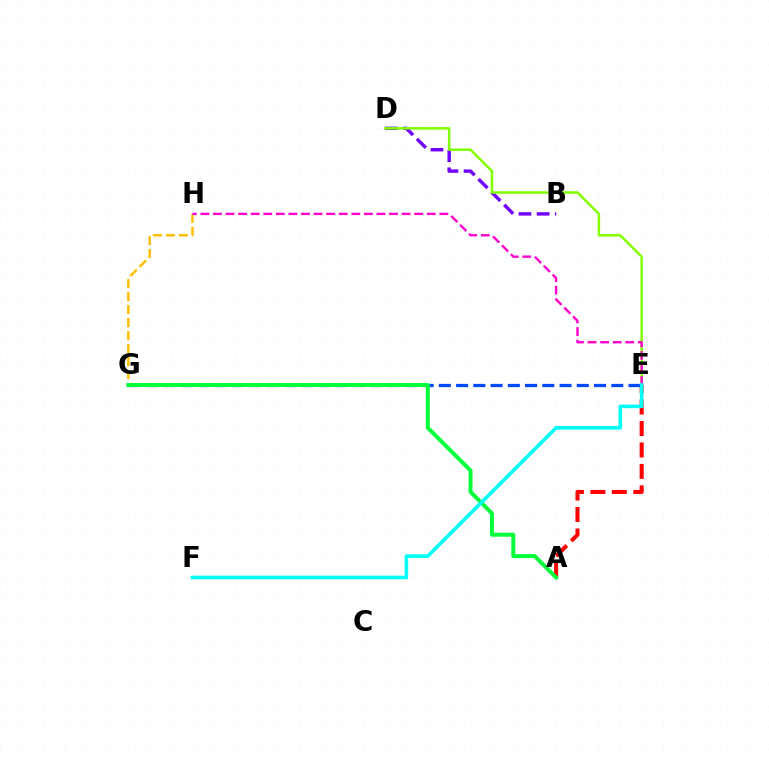{('B', 'D'): [{'color': '#7200ff', 'line_style': 'dashed', 'thickness': 2.47}], ('A', 'E'): [{'color': '#ff0000', 'line_style': 'dashed', 'thickness': 2.91}], ('E', 'G'): [{'color': '#004bff', 'line_style': 'dashed', 'thickness': 2.34}], ('D', 'E'): [{'color': '#84ff00', 'line_style': 'solid', 'thickness': 1.81}], ('G', 'H'): [{'color': '#ffbd00', 'line_style': 'dashed', 'thickness': 1.76}], ('E', 'H'): [{'color': '#ff00cf', 'line_style': 'dashed', 'thickness': 1.71}], ('A', 'G'): [{'color': '#00ff39', 'line_style': 'solid', 'thickness': 2.85}], ('E', 'F'): [{'color': '#00fff6', 'line_style': 'solid', 'thickness': 2.6}]}